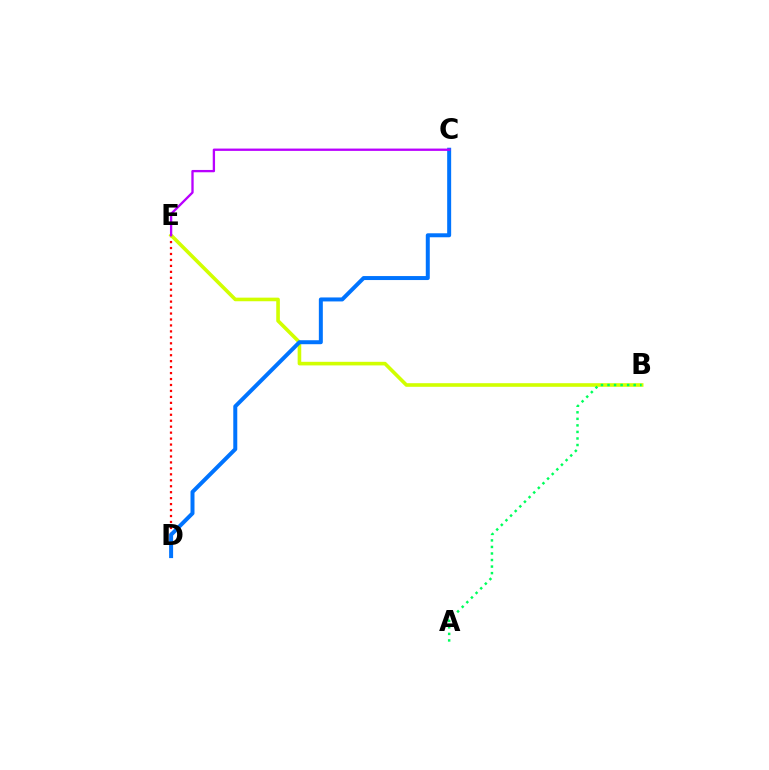{('D', 'E'): [{'color': '#ff0000', 'line_style': 'dotted', 'thickness': 1.62}], ('B', 'E'): [{'color': '#d1ff00', 'line_style': 'solid', 'thickness': 2.6}], ('A', 'B'): [{'color': '#00ff5c', 'line_style': 'dotted', 'thickness': 1.78}], ('C', 'D'): [{'color': '#0074ff', 'line_style': 'solid', 'thickness': 2.87}], ('C', 'E'): [{'color': '#b900ff', 'line_style': 'solid', 'thickness': 1.67}]}